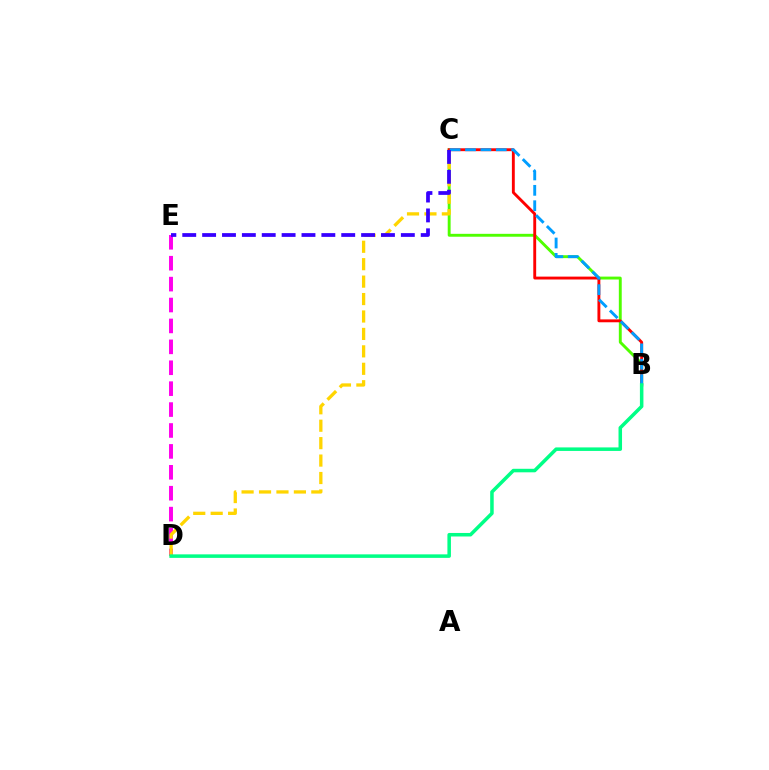{('B', 'C'): [{'color': '#4fff00', 'line_style': 'solid', 'thickness': 2.09}, {'color': '#ff0000', 'line_style': 'solid', 'thickness': 2.08}, {'color': '#009eff', 'line_style': 'dashed', 'thickness': 2.09}], ('D', 'E'): [{'color': '#ff00ed', 'line_style': 'dashed', 'thickness': 2.84}], ('C', 'D'): [{'color': '#ffd500', 'line_style': 'dashed', 'thickness': 2.37}], ('C', 'E'): [{'color': '#3700ff', 'line_style': 'dashed', 'thickness': 2.7}], ('B', 'D'): [{'color': '#00ff86', 'line_style': 'solid', 'thickness': 2.54}]}